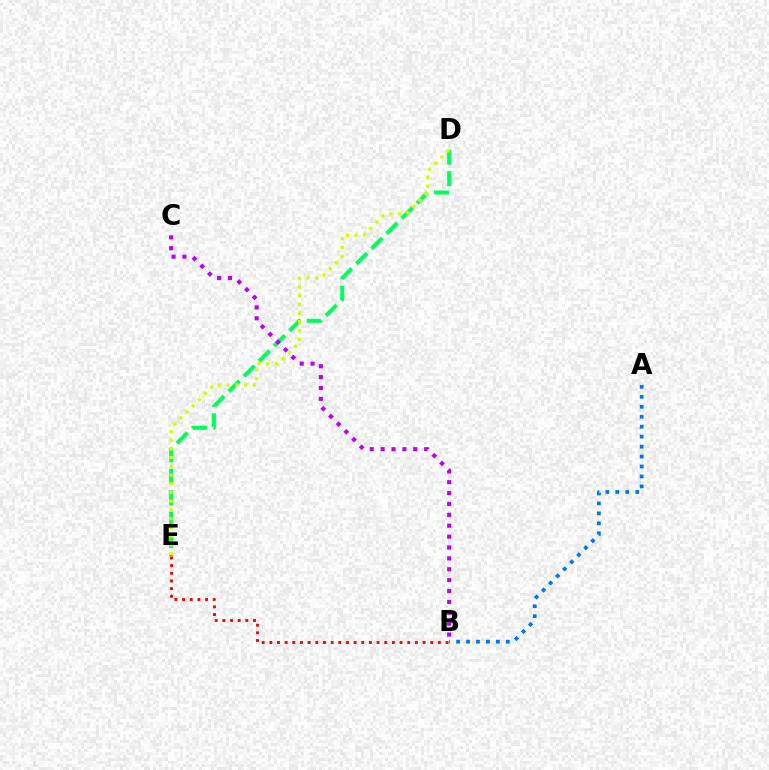{('D', 'E'): [{'color': '#00ff5c', 'line_style': 'dashed', 'thickness': 2.91}, {'color': '#d1ff00', 'line_style': 'dotted', 'thickness': 2.37}], ('A', 'B'): [{'color': '#0074ff', 'line_style': 'dotted', 'thickness': 2.7}], ('B', 'E'): [{'color': '#ff0000', 'line_style': 'dotted', 'thickness': 2.08}], ('B', 'C'): [{'color': '#b900ff', 'line_style': 'dotted', 'thickness': 2.96}]}